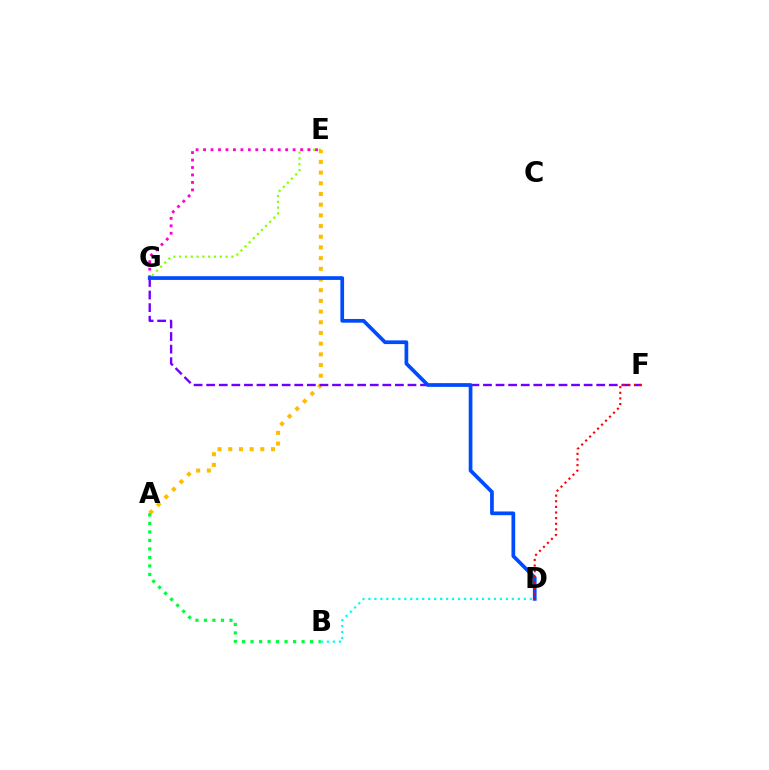{('E', 'G'): [{'color': '#84ff00', 'line_style': 'dotted', 'thickness': 1.58}, {'color': '#ff00cf', 'line_style': 'dotted', 'thickness': 2.03}], ('A', 'E'): [{'color': '#ffbd00', 'line_style': 'dotted', 'thickness': 2.9}], ('A', 'B'): [{'color': '#00ff39', 'line_style': 'dotted', 'thickness': 2.31}], ('F', 'G'): [{'color': '#7200ff', 'line_style': 'dashed', 'thickness': 1.71}], ('D', 'G'): [{'color': '#004bff', 'line_style': 'solid', 'thickness': 2.67}], ('B', 'D'): [{'color': '#00fff6', 'line_style': 'dotted', 'thickness': 1.62}], ('D', 'F'): [{'color': '#ff0000', 'line_style': 'dotted', 'thickness': 1.53}]}